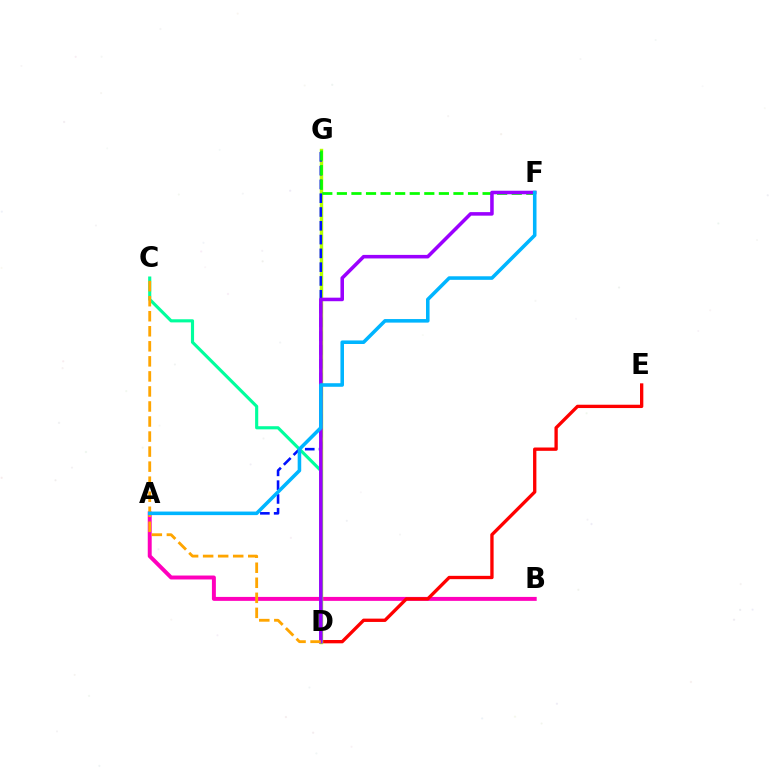{('A', 'B'): [{'color': '#ff00bd', 'line_style': 'solid', 'thickness': 2.84}], ('D', 'E'): [{'color': '#ff0000', 'line_style': 'solid', 'thickness': 2.39}], ('D', 'G'): [{'color': '#b3ff00', 'line_style': 'solid', 'thickness': 2.46}], ('A', 'G'): [{'color': '#0010ff', 'line_style': 'dashed', 'thickness': 1.87}], ('F', 'G'): [{'color': '#08ff00', 'line_style': 'dashed', 'thickness': 1.98}], ('C', 'D'): [{'color': '#00ff9d', 'line_style': 'solid', 'thickness': 2.26}, {'color': '#ffa500', 'line_style': 'dashed', 'thickness': 2.04}], ('D', 'F'): [{'color': '#9b00ff', 'line_style': 'solid', 'thickness': 2.55}], ('A', 'F'): [{'color': '#00b5ff', 'line_style': 'solid', 'thickness': 2.56}]}